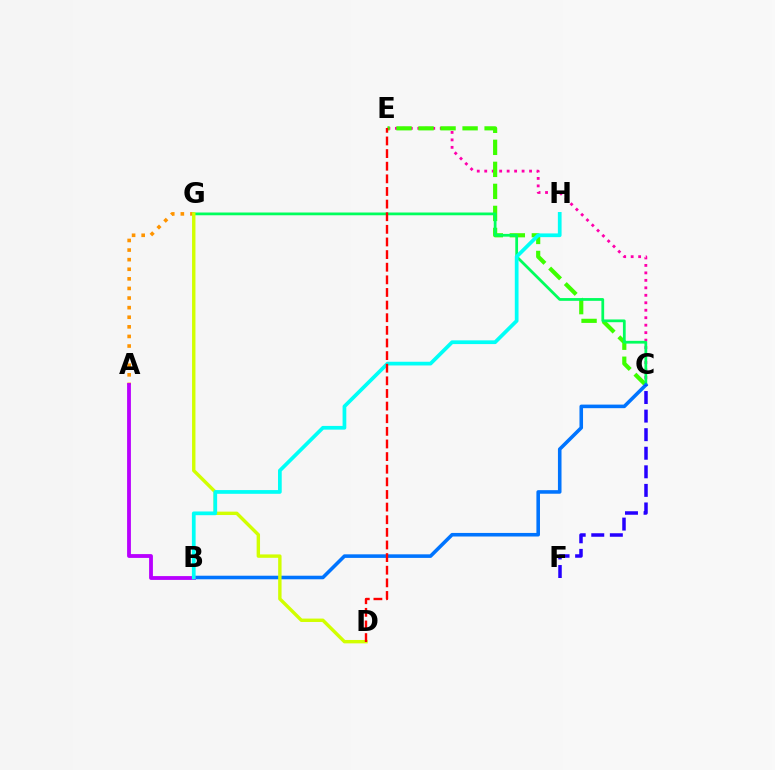{('A', 'G'): [{'color': '#ff9400', 'line_style': 'dotted', 'thickness': 2.61}], ('C', 'E'): [{'color': '#ff00ac', 'line_style': 'dotted', 'thickness': 2.03}, {'color': '#3dff00', 'line_style': 'dashed', 'thickness': 2.99}], ('C', 'G'): [{'color': '#00ff5c', 'line_style': 'solid', 'thickness': 1.99}], ('B', 'C'): [{'color': '#0074ff', 'line_style': 'solid', 'thickness': 2.57}], ('C', 'F'): [{'color': '#2500ff', 'line_style': 'dashed', 'thickness': 2.52}], ('D', 'G'): [{'color': '#d1ff00', 'line_style': 'solid', 'thickness': 2.45}], ('A', 'B'): [{'color': '#b900ff', 'line_style': 'solid', 'thickness': 2.74}], ('B', 'H'): [{'color': '#00fff6', 'line_style': 'solid', 'thickness': 2.68}], ('D', 'E'): [{'color': '#ff0000', 'line_style': 'dashed', 'thickness': 1.72}]}